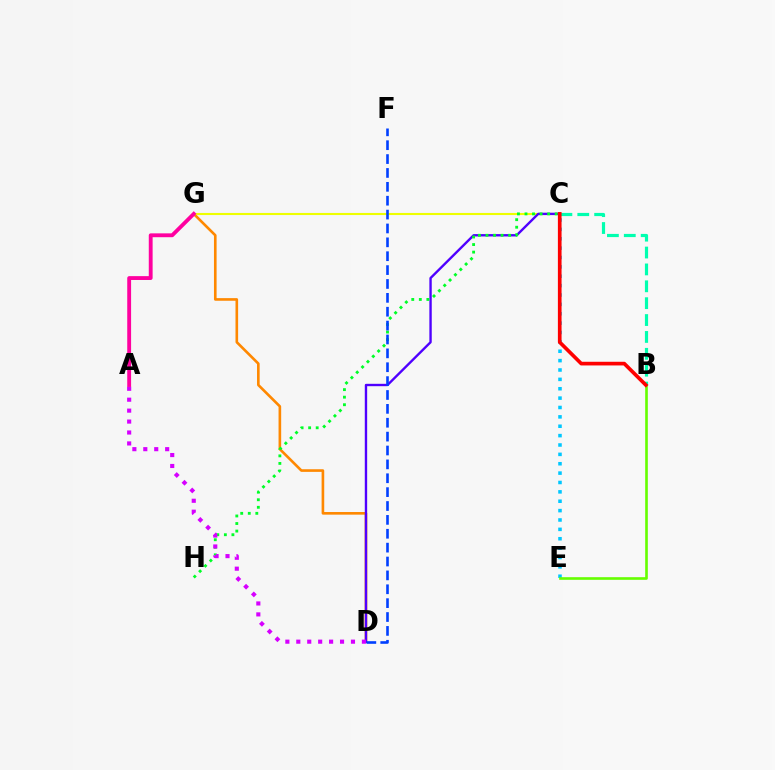{('D', 'G'): [{'color': '#ff8800', 'line_style': 'solid', 'thickness': 1.89}], ('C', 'G'): [{'color': '#eeff00', 'line_style': 'solid', 'thickness': 1.51}], ('C', 'E'): [{'color': '#00c7ff', 'line_style': 'dotted', 'thickness': 2.55}], ('B', 'E'): [{'color': '#66ff00', 'line_style': 'solid', 'thickness': 1.9}], ('C', 'D'): [{'color': '#4f00ff', 'line_style': 'solid', 'thickness': 1.71}], ('C', 'H'): [{'color': '#00ff27', 'line_style': 'dotted', 'thickness': 2.05}], ('A', 'D'): [{'color': '#d600ff', 'line_style': 'dotted', 'thickness': 2.97}], ('D', 'F'): [{'color': '#003fff', 'line_style': 'dashed', 'thickness': 1.89}], ('B', 'C'): [{'color': '#00ffaf', 'line_style': 'dashed', 'thickness': 2.29}, {'color': '#ff0000', 'line_style': 'solid', 'thickness': 2.64}], ('A', 'G'): [{'color': '#ff00a0', 'line_style': 'solid', 'thickness': 2.77}]}